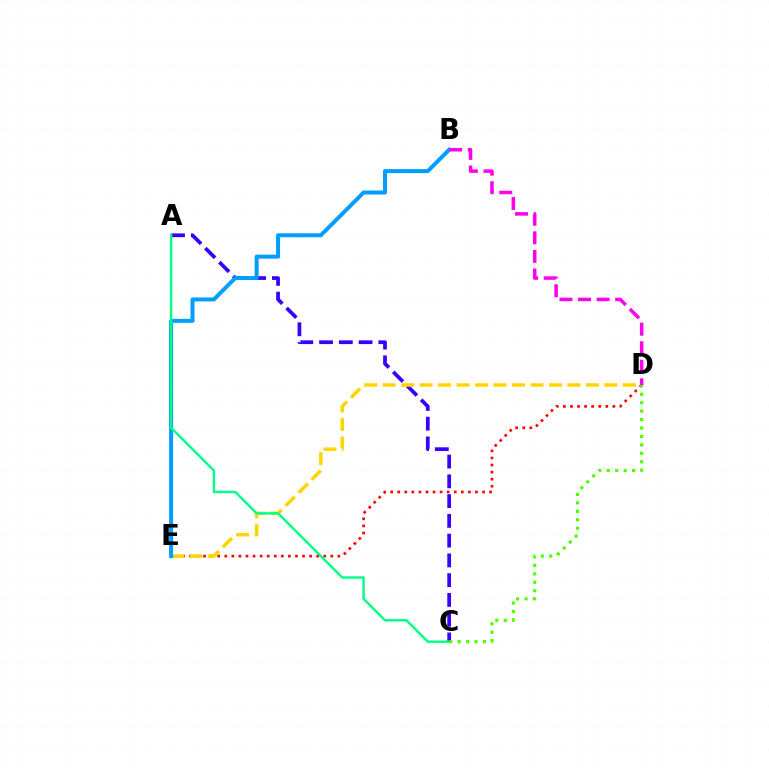{('A', 'C'): [{'color': '#3700ff', 'line_style': 'dashed', 'thickness': 2.68}, {'color': '#00ff86', 'line_style': 'solid', 'thickness': 1.73}], ('D', 'E'): [{'color': '#ff0000', 'line_style': 'dotted', 'thickness': 1.92}, {'color': '#ffd500', 'line_style': 'dashed', 'thickness': 2.51}], ('B', 'E'): [{'color': '#009eff', 'line_style': 'solid', 'thickness': 2.88}], ('C', 'D'): [{'color': '#4fff00', 'line_style': 'dotted', 'thickness': 2.29}], ('B', 'D'): [{'color': '#ff00ed', 'line_style': 'dashed', 'thickness': 2.52}]}